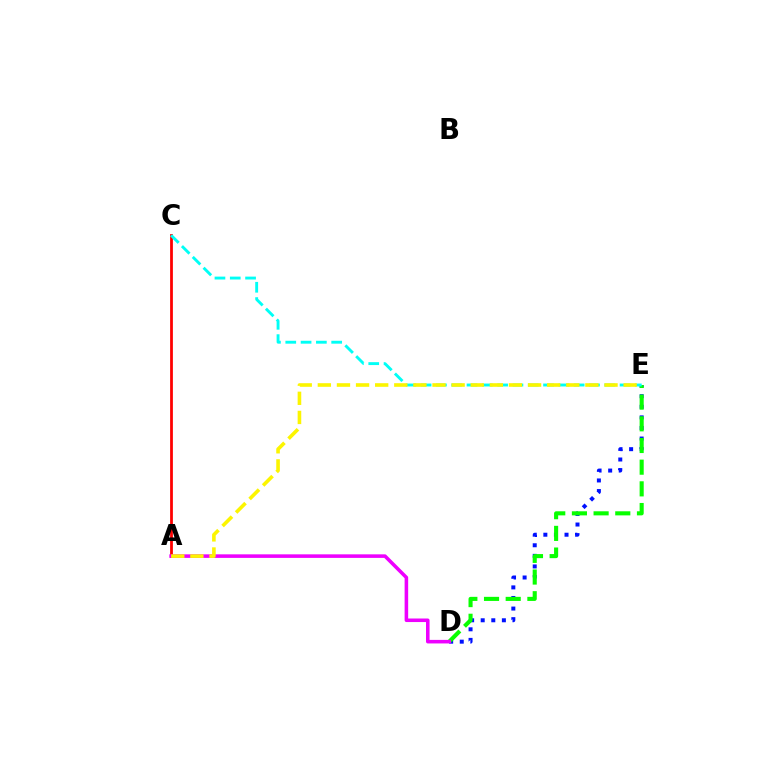{('D', 'E'): [{'color': '#0010ff', 'line_style': 'dotted', 'thickness': 2.88}, {'color': '#08ff00', 'line_style': 'dashed', 'thickness': 2.95}], ('A', 'C'): [{'color': '#ff0000', 'line_style': 'solid', 'thickness': 2.0}], ('A', 'D'): [{'color': '#ee00ff', 'line_style': 'solid', 'thickness': 2.56}], ('C', 'E'): [{'color': '#00fff6', 'line_style': 'dashed', 'thickness': 2.08}], ('A', 'E'): [{'color': '#fcf500', 'line_style': 'dashed', 'thickness': 2.6}]}